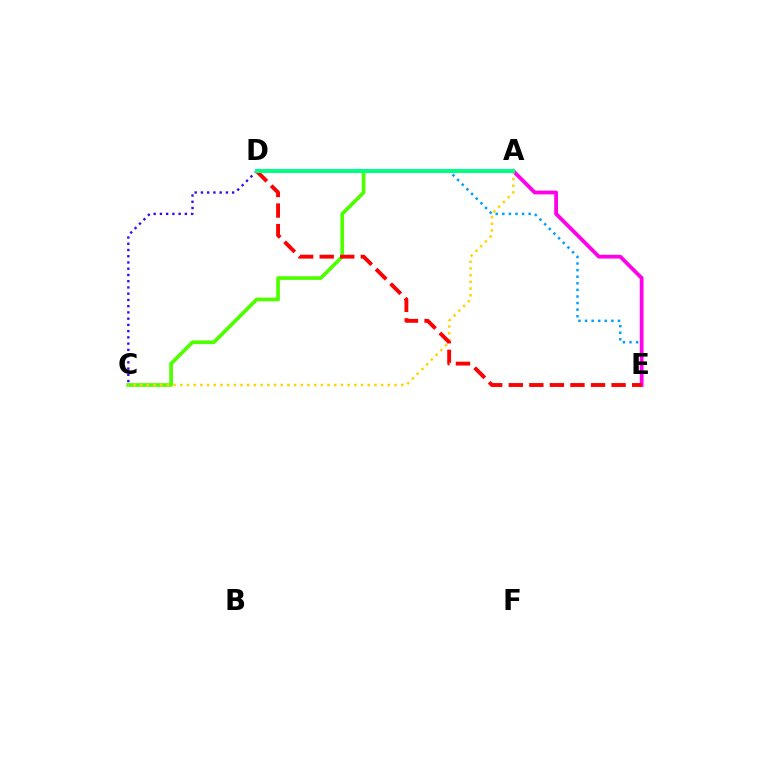{('C', 'D'): [{'color': '#3700ff', 'line_style': 'dotted', 'thickness': 1.7}], ('A', 'C'): [{'color': '#4fff00', 'line_style': 'solid', 'thickness': 2.67}, {'color': '#ffd500', 'line_style': 'dotted', 'thickness': 1.82}], ('D', 'E'): [{'color': '#009eff', 'line_style': 'dotted', 'thickness': 1.79}, {'color': '#ff0000', 'line_style': 'dashed', 'thickness': 2.79}], ('A', 'E'): [{'color': '#ff00ed', 'line_style': 'solid', 'thickness': 2.72}], ('A', 'D'): [{'color': '#00ff86', 'line_style': 'solid', 'thickness': 2.89}]}